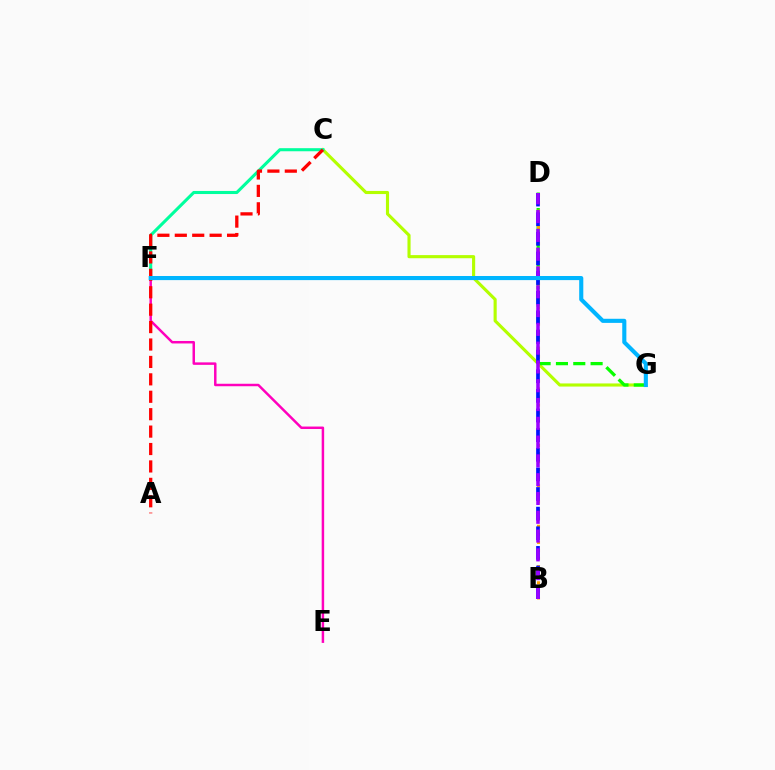{('C', 'G'): [{'color': '#b3ff00', 'line_style': 'solid', 'thickness': 2.25}], ('D', 'G'): [{'color': '#08ff00', 'line_style': 'dashed', 'thickness': 2.35}], ('B', 'D'): [{'color': '#ffa500', 'line_style': 'dotted', 'thickness': 2.19}, {'color': '#0010ff', 'line_style': 'dashed', 'thickness': 2.67}, {'color': '#9b00ff', 'line_style': 'dashed', 'thickness': 2.55}], ('C', 'F'): [{'color': '#00ff9d', 'line_style': 'solid', 'thickness': 2.22}], ('E', 'F'): [{'color': '#ff00bd', 'line_style': 'solid', 'thickness': 1.78}], ('A', 'C'): [{'color': '#ff0000', 'line_style': 'dashed', 'thickness': 2.37}], ('F', 'G'): [{'color': '#00b5ff', 'line_style': 'solid', 'thickness': 2.96}]}